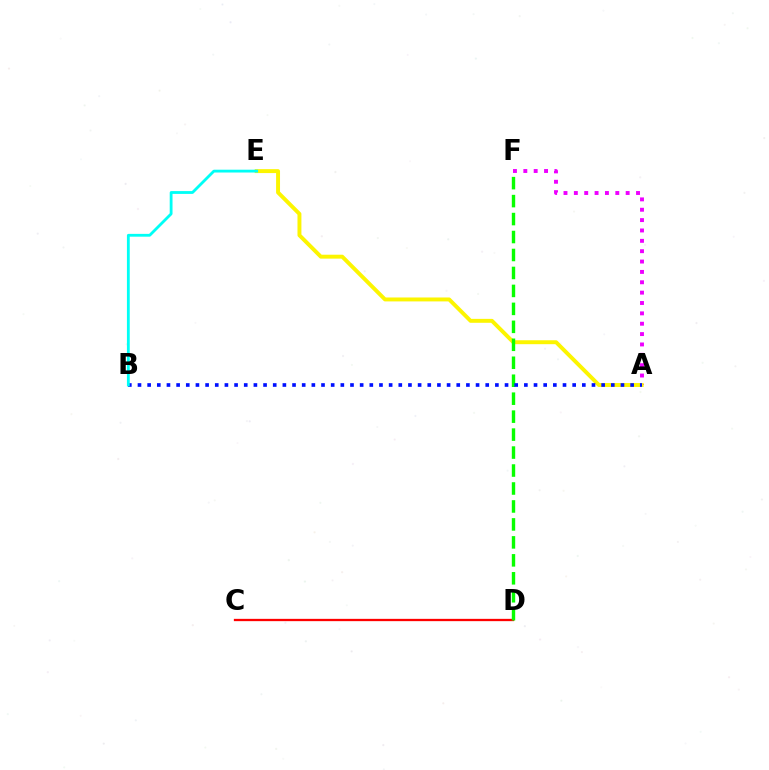{('A', 'F'): [{'color': '#ee00ff', 'line_style': 'dotted', 'thickness': 2.82}], ('C', 'D'): [{'color': '#ff0000', 'line_style': 'solid', 'thickness': 1.65}], ('A', 'E'): [{'color': '#fcf500', 'line_style': 'solid', 'thickness': 2.82}], ('D', 'F'): [{'color': '#08ff00', 'line_style': 'dashed', 'thickness': 2.44}], ('A', 'B'): [{'color': '#0010ff', 'line_style': 'dotted', 'thickness': 2.62}], ('B', 'E'): [{'color': '#00fff6', 'line_style': 'solid', 'thickness': 2.03}]}